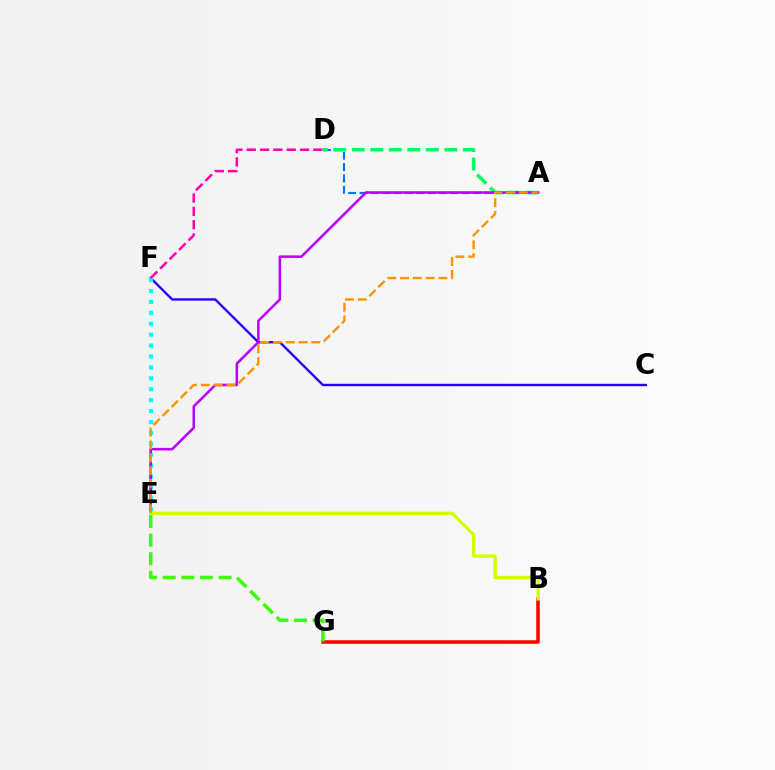{('C', 'F'): [{'color': '#2500ff', 'line_style': 'solid', 'thickness': 1.71}], ('E', 'F'): [{'color': '#00fff6', 'line_style': 'dotted', 'thickness': 2.97}], ('D', 'F'): [{'color': '#ff00ac', 'line_style': 'dashed', 'thickness': 1.81}], ('A', 'D'): [{'color': '#0074ff', 'line_style': 'dashed', 'thickness': 1.54}, {'color': '#00ff5c', 'line_style': 'dashed', 'thickness': 2.52}], ('B', 'G'): [{'color': '#ff0000', 'line_style': 'solid', 'thickness': 2.54}], ('A', 'E'): [{'color': '#b900ff', 'line_style': 'solid', 'thickness': 1.82}, {'color': '#ff9400', 'line_style': 'dashed', 'thickness': 1.74}], ('E', 'G'): [{'color': '#3dff00', 'line_style': 'dashed', 'thickness': 2.53}], ('B', 'E'): [{'color': '#d1ff00', 'line_style': 'solid', 'thickness': 2.38}]}